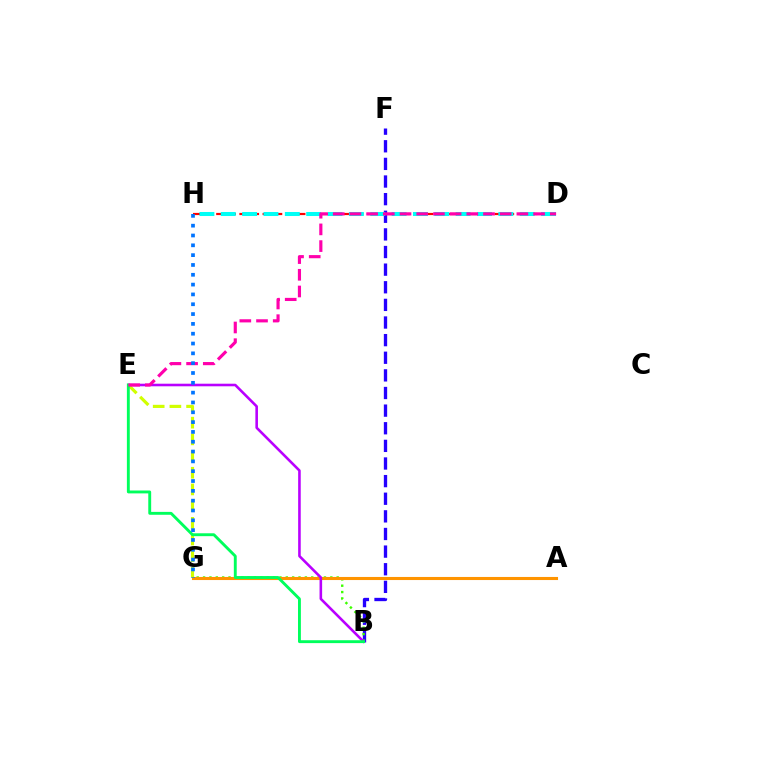{('B', 'F'): [{'color': '#2500ff', 'line_style': 'dashed', 'thickness': 2.39}], ('B', 'G'): [{'color': '#3dff00', 'line_style': 'dotted', 'thickness': 1.73}], ('A', 'G'): [{'color': '#ff9400', 'line_style': 'solid', 'thickness': 2.22}], ('D', 'H'): [{'color': '#ff0000', 'line_style': 'dashed', 'thickness': 1.58}, {'color': '#00fff6', 'line_style': 'dashed', 'thickness': 2.9}], ('E', 'G'): [{'color': '#d1ff00', 'line_style': 'dashed', 'thickness': 2.27}], ('B', 'E'): [{'color': '#b900ff', 'line_style': 'solid', 'thickness': 1.86}, {'color': '#00ff5c', 'line_style': 'solid', 'thickness': 2.08}], ('D', 'E'): [{'color': '#ff00ac', 'line_style': 'dashed', 'thickness': 2.27}], ('G', 'H'): [{'color': '#0074ff', 'line_style': 'dotted', 'thickness': 2.67}]}